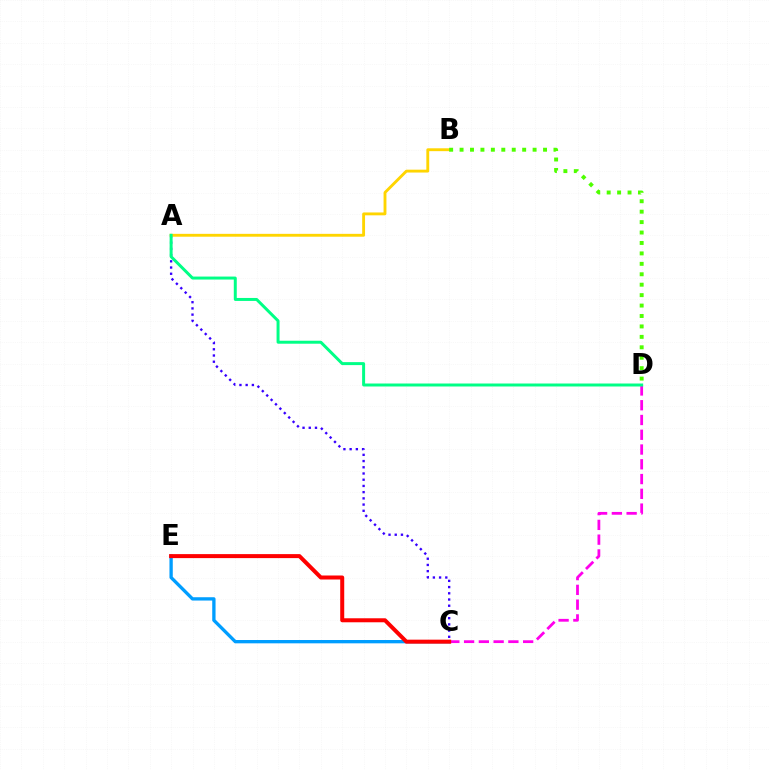{('A', 'C'): [{'color': '#3700ff', 'line_style': 'dotted', 'thickness': 1.69}], ('A', 'B'): [{'color': '#ffd500', 'line_style': 'solid', 'thickness': 2.06}], ('C', 'E'): [{'color': '#009eff', 'line_style': 'solid', 'thickness': 2.39}, {'color': '#ff0000', 'line_style': 'solid', 'thickness': 2.88}], ('C', 'D'): [{'color': '#ff00ed', 'line_style': 'dashed', 'thickness': 2.01}], ('B', 'D'): [{'color': '#4fff00', 'line_style': 'dotted', 'thickness': 2.83}], ('A', 'D'): [{'color': '#00ff86', 'line_style': 'solid', 'thickness': 2.14}]}